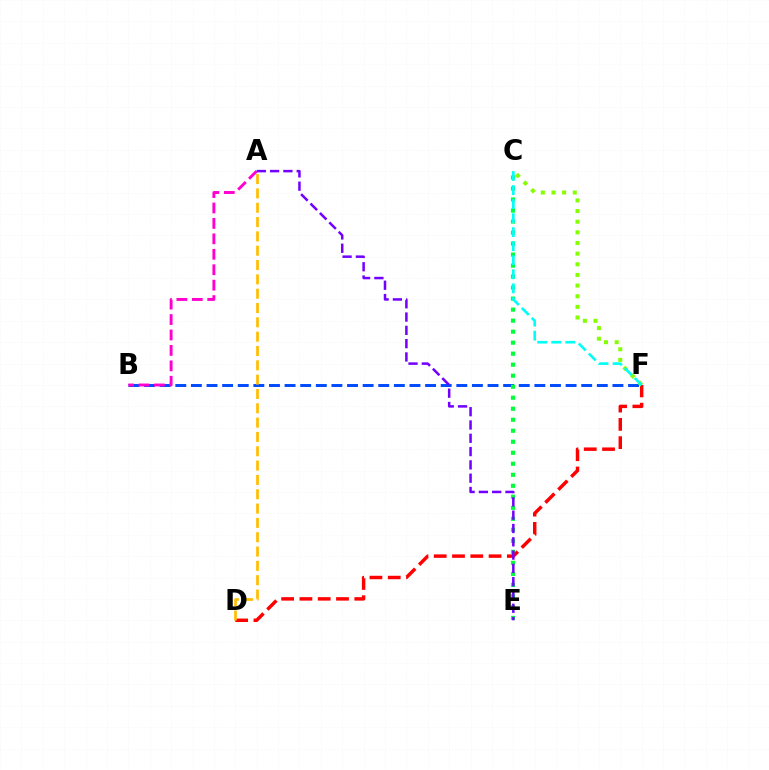{('B', 'F'): [{'color': '#004bff', 'line_style': 'dashed', 'thickness': 2.12}], ('C', 'E'): [{'color': '#00ff39', 'line_style': 'dotted', 'thickness': 2.99}], ('A', 'B'): [{'color': '#ff00cf', 'line_style': 'dashed', 'thickness': 2.1}], ('D', 'F'): [{'color': '#ff0000', 'line_style': 'dashed', 'thickness': 2.48}], ('A', 'D'): [{'color': '#ffbd00', 'line_style': 'dashed', 'thickness': 1.95}], ('C', 'F'): [{'color': '#84ff00', 'line_style': 'dotted', 'thickness': 2.89}, {'color': '#00fff6', 'line_style': 'dashed', 'thickness': 1.91}], ('A', 'E'): [{'color': '#7200ff', 'line_style': 'dashed', 'thickness': 1.81}]}